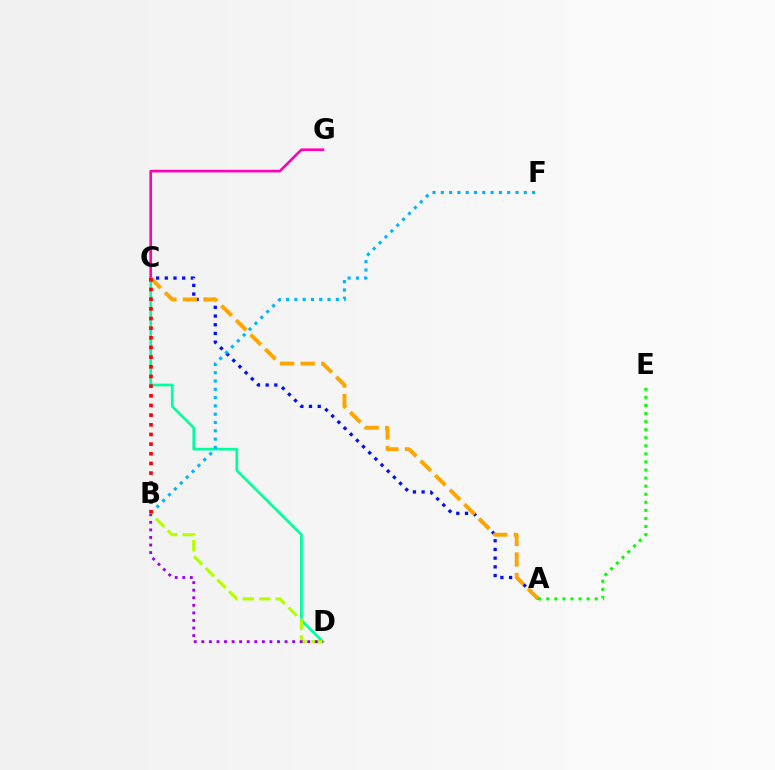{('C', 'D'): [{'color': '#00ff9d', 'line_style': 'solid', 'thickness': 1.94}], ('B', 'D'): [{'color': '#b3ff00', 'line_style': 'dashed', 'thickness': 2.24}, {'color': '#9b00ff', 'line_style': 'dotted', 'thickness': 2.06}], ('A', 'C'): [{'color': '#0010ff', 'line_style': 'dotted', 'thickness': 2.36}, {'color': '#ffa500', 'line_style': 'dashed', 'thickness': 2.8}], ('C', 'G'): [{'color': '#ff00bd', 'line_style': 'solid', 'thickness': 1.9}], ('B', 'F'): [{'color': '#00b5ff', 'line_style': 'dotted', 'thickness': 2.25}], ('B', 'C'): [{'color': '#ff0000', 'line_style': 'dotted', 'thickness': 2.63}], ('A', 'E'): [{'color': '#08ff00', 'line_style': 'dotted', 'thickness': 2.19}]}